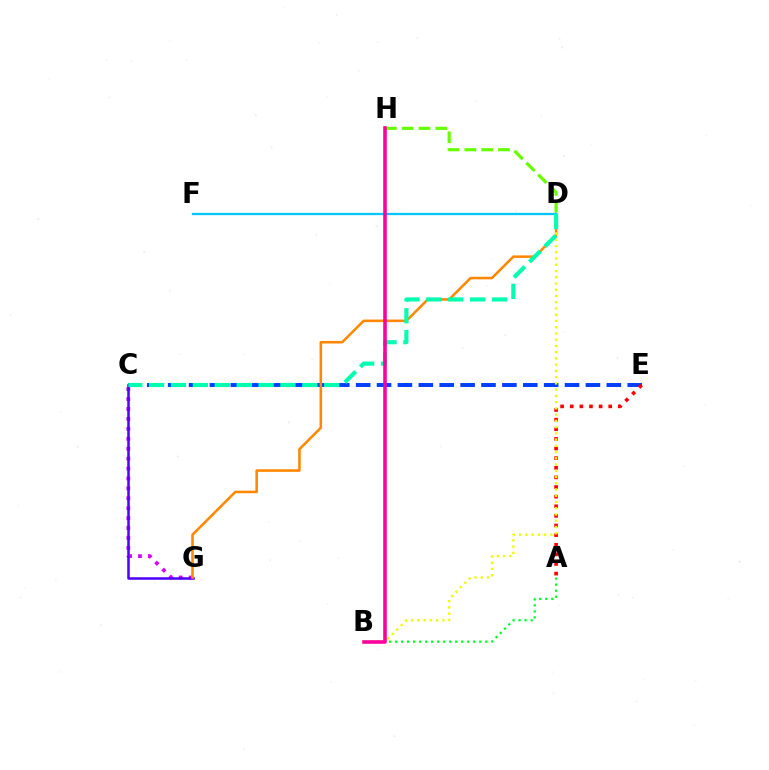{('C', 'G'): [{'color': '#d600ff', 'line_style': 'dotted', 'thickness': 2.7}, {'color': '#4f00ff', 'line_style': 'solid', 'thickness': 1.82}], ('C', 'E'): [{'color': '#003fff', 'line_style': 'dashed', 'thickness': 2.84}], ('D', 'G'): [{'color': '#ff8800', 'line_style': 'solid', 'thickness': 1.85}], ('A', 'E'): [{'color': '#ff0000', 'line_style': 'dotted', 'thickness': 2.61}], ('B', 'D'): [{'color': '#eeff00', 'line_style': 'dotted', 'thickness': 1.7}], ('D', 'F'): [{'color': '#00c7ff', 'line_style': 'solid', 'thickness': 1.64}], ('A', 'B'): [{'color': '#00ff27', 'line_style': 'dotted', 'thickness': 1.63}], ('D', 'H'): [{'color': '#66ff00', 'line_style': 'dashed', 'thickness': 2.28}], ('C', 'D'): [{'color': '#00ffaf', 'line_style': 'dashed', 'thickness': 2.97}], ('B', 'H'): [{'color': '#ff00a0', 'line_style': 'solid', 'thickness': 2.58}]}